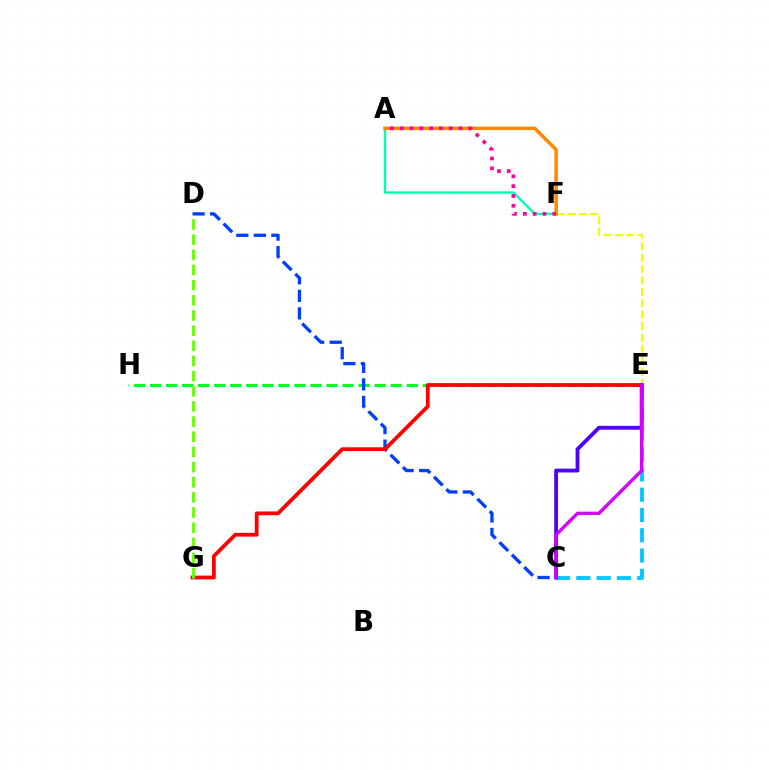{('E', 'H'): [{'color': '#00ff27', 'line_style': 'dashed', 'thickness': 2.18}], ('C', 'D'): [{'color': '#003fff', 'line_style': 'dashed', 'thickness': 2.38}], ('C', 'E'): [{'color': '#00c7ff', 'line_style': 'dashed', 'thickness': 2.75}, {'color': '#4f00ff', 'line_style': 'solid', 'thickness': 2.76}, {'color': '#d600ff', 'line_style': 'solid', 'thickness': 2.41}], ('E', 'F'): [{'color': '#eeff00', 'line_style': 'dashed', 'thickness': 1.55}], ('A', 'F'): [{'color': '#00ffaf', 'line_style': 'solid', 'thickness': 1.69}, {'color': '#ff8800', 'line_style': 'solid', 'thickness': 2.52}, {'color': '#ff00a0', 'line_style': 'dotted', 'thickness': 2.67}], ('E', 'G'): [{'color': '#ff0000', 'line_style': 'solid', 'thickness': 2.72}], ('D', 'G'): [{'color': '#66ff00', 'line_style': 'dashed', 'thickness': 2.06}]}